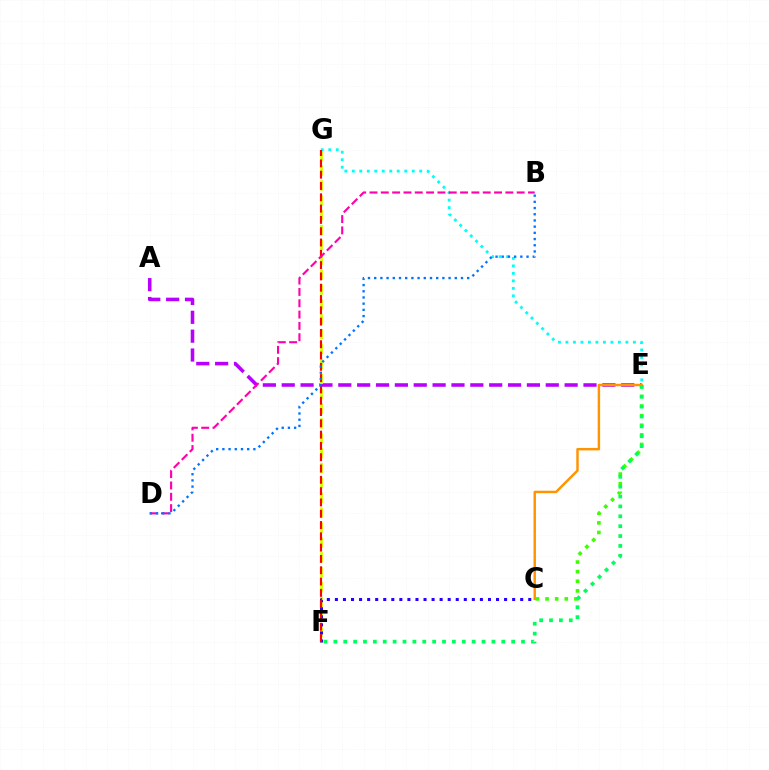{('C', 'E'): [{'color': '#3dff00', 'line_style': 'dotted', 'thickness': 2.61}, {'color': '#ff9400', 'line_style': 'solid', 'thickness': 1.76}], ('A', 'E'): [{'color': '#b900ff', 'line_style': 'dashed', 'thickness': 2.56}], ('F', 'G'): [{'color': '#d1ff00', 'line_style': 'dashed', 'thickness': 2.02}, {'color': '#ff0000', 'line_style': 'dashed', 'thickness': 1.54}], ('E', 'G'): [{'color': '#00fff6', 'line_style': 'dotted', 'thickness': 2.04}], ('C', 'F'): [{'color': '#2500ff', 'line_style': 'dotted', 'thickness': 2.19}], ('B', 'D'): [{'color': '#ff00ac', 'line_style': 'dashed', 'thickness': 1.54}, {'color': '#0074ff', 'line_style': 'dotted', 'thickness': 1.68}], ('E', 'F'): [{'color': '#00ff5c', 'line_style': 'dotted', 'thickness': 2.68}]}